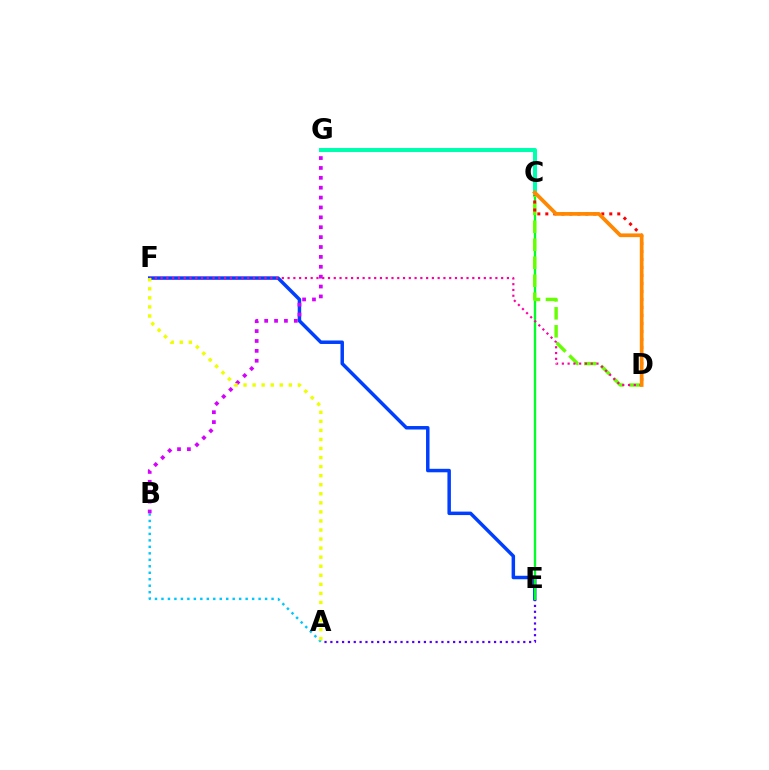{('E', 'F'): [{'color': '#003fff', 'line_style': 'solid', 'thickness': 2.51}], ('A', 'E'): [{'color': '#4f00ff', 'line_style': 'dotted', 'thickness': 1.59}], ('C', 'E'): [{'color': '#00ff27', 'line_style': 'solid', 'thickness': 1.68}], ('A', 'B'): [{'color': '#00c7ff', 'line_style': 'dotted', 'thickness': 1.76}], ('C', 'D'): [{'color': '#66ff00', 'line_style': 'dashed', 'thickness': 2.44}, {'color': '#ff0000', 'line_style': 'dotted', 'thickness': 2.17}, {'color': '#ff8800', 'line_style': 'solid', 'thickness': 2.68}], ('D', 'F'): [{'color': '#ff00a0', 'line_style': 'dotted', 'thickness': 1.57}], ('B', 'G'): [{'color': '#d600ff', 'line_style': 'dotted', 'thickness': 2.69}], ('A', 'F'): [{'color': '#eeff00', 'line_style': 'dotted', 'thickness': 2.46}], ('C', 'G'): [{'color': '#00ffaf', 'line_style': 'solid', 'thickness': 2.92}]}